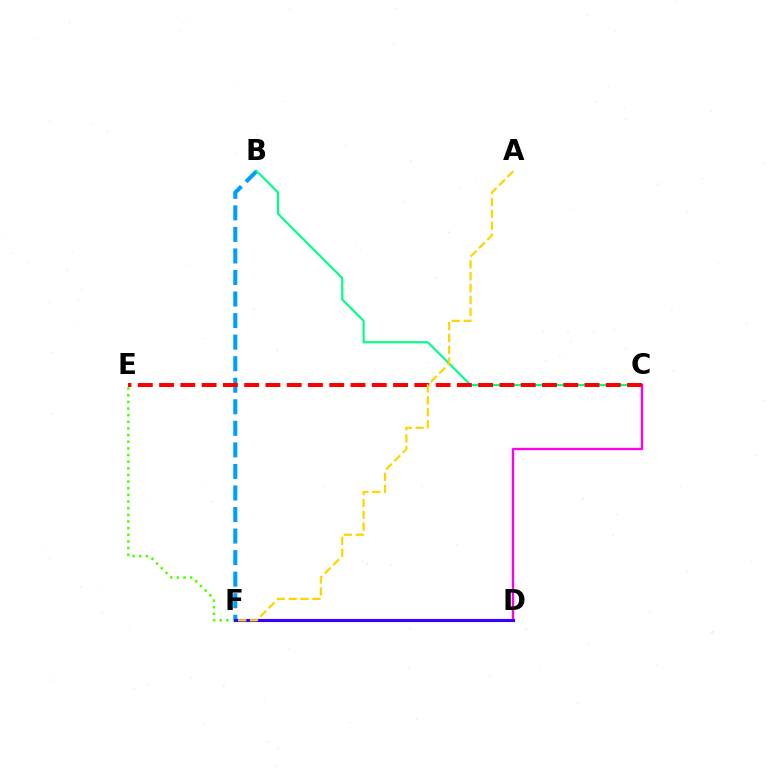{('B', 'F'): [{'color': '#009eff', 'line_style': 'dashed', 'thickness': 2.93}], ('E', 'F'): [{'color': '#4fff00', 'line_style': 'dotted', 'thickness': 1.81}], ('B', 'C'): [{'color': '#00ff86', 'line_style': 'solid', 'thickness': 1.54}], ('C', 'D'): [{'color': '#ff00ed', 'line_style': 'solid', 'thickness': 1.69}], ('C', 'E'): [{'color': '#ff0000', 'line_style': 'dashed', 'thickness': 2.89}], ('D', 'F'): [{'color': '#3700ff', 'line_style': 'solid', 'thickness': 2.24}], ('A', 'F'): [{'color': '#ffd500', 'line_style': 'dashed', 'thickness': 1.61}]}